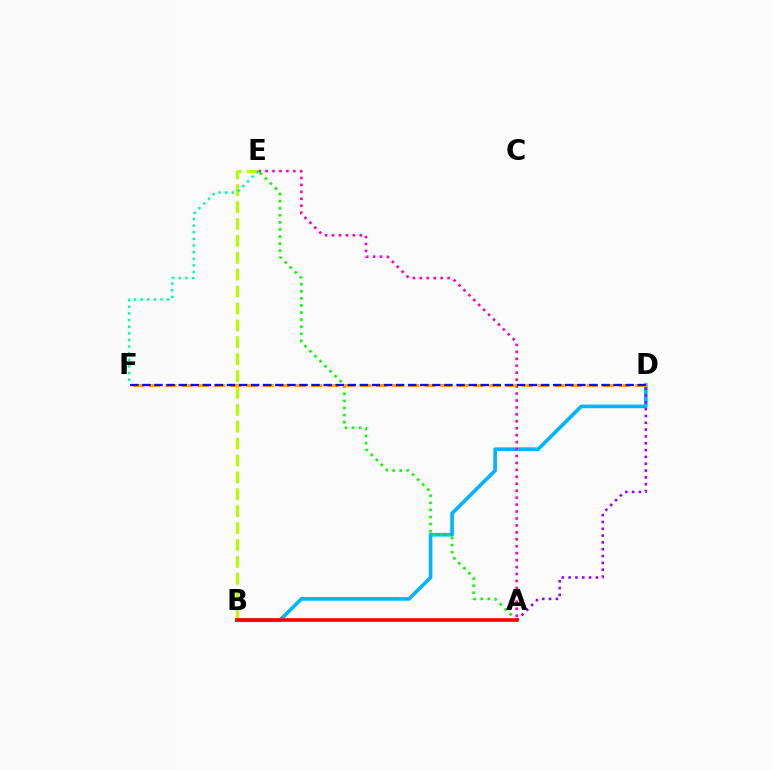{('B', 'D'): [{'color': '#00b5ff', 'line_style': 'solid', 'thickness': 2.62}], ('A', 'E'): [{'color': '#08ff00', 'line_style': 'dotted', 'thickness': 1.92}, {'color': '#ff00bd', 'line_style': 'dotted', 'thickness': 1.89}], ('D', 'F'): [{'color': '#ffa500', 'line_style': 'dashed', 'thickness': 2.2}, {'color': '#0010ff', 'line_style': 'dashed', 'thickness': 1.64}], ('A', 'D'): [{'color': '#9b00ff', 'line_style': 'dotted', 'thickness': 1.85}], ('B', 'E'): [{'color': '#b3ff00', 'line_style': 'dashed', 'thickness': 2.3}], ('E', 'F'): [{'color': '#00ff9d', 'line_style': 'dotted', 'thickness': 1.8}], ('A', 'B'): [{'color': '#ff0000', 'line_style': 'solid', 'thickness': 2.61}]}